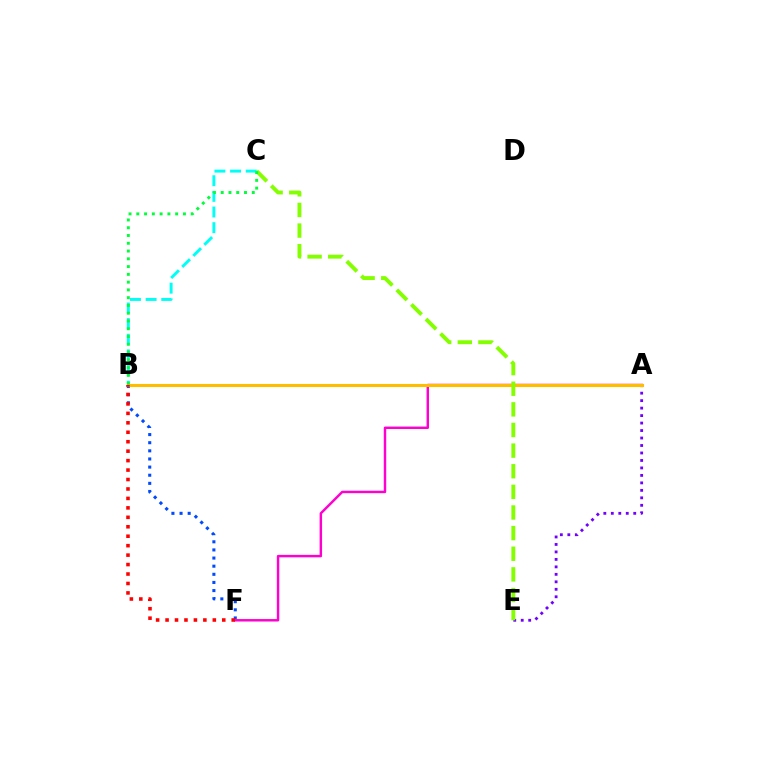{('B', 'F'): [{'color': '#004bff', 'line_style': 'dotted', 'thickness': 2.21}, {'color': '#ff0000', 'line_style': 'dotted', 'thickness': 2.57}], ('B', 'C'): [{'color': '#00fff6', 'line_style': 'dashed', 'thickness': 2.13}, {'color': '#00ff39', 'line_style': 'dotted', 'thickness': 2.11}], ('A', 'F'): [{'color': '#ff00cf', 'line_style': 'solid', 'thickness': 1.76}], ('A', 'E'): [{'color': '#7200ff', 'line_style': 'dotted', 'thickness': 2.03}], ('A', 'B'): [{'color': '#ffbd00', 'line_style': 'solid', 'thickness': 2.21}], ('C', 'E'): [{'color': '#84ff00', 'line_style': 'dashed', 'thickness': 2.8}]}